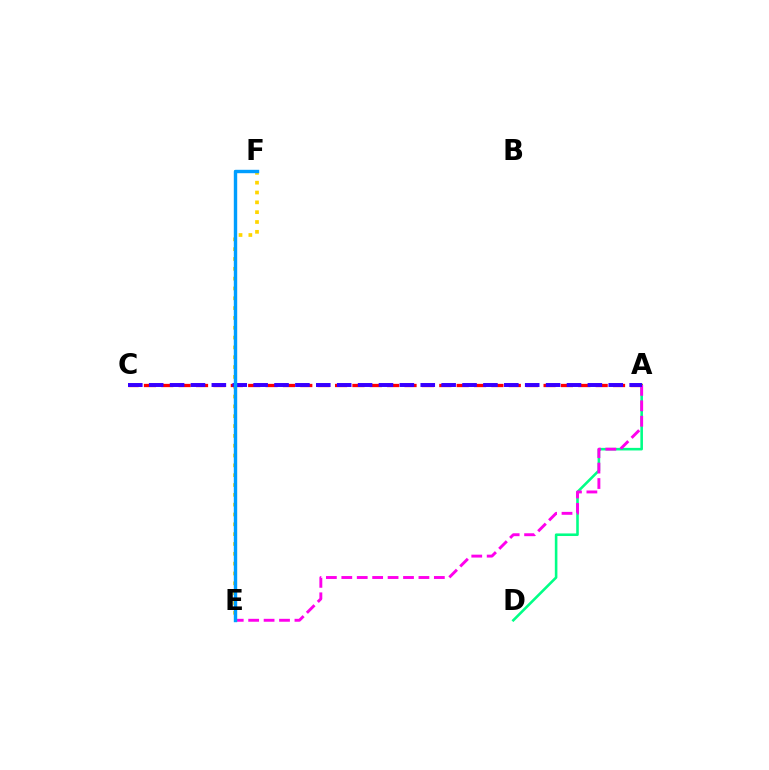{('A', 'D'): [{'color': '#00ff86', 'line_style': 'solid', 'thickness': 1.86}], ('E', 'F'): [{'color': '#ffd500', 'line_style': 'dotted', 'thickness': 2.67}, {'color': '#4fff00', 'line_style': 'dashed', 'thickness': 2.1}, {'color': '#009eff', 'line_style': 'solid', 'thickness': 2.45}], ('A', 'C'): [{'color': '#ff0000', 'line_style': 'dashed', 'thickness': 2.36}, {'color': '#3700ff', 'line_style': 'dashed', 'thickness': 2.84}], ('A', 'E'): [{'color': '#ff00ed', 'line_style': 'dashed', 'thickness': 2.1}]}